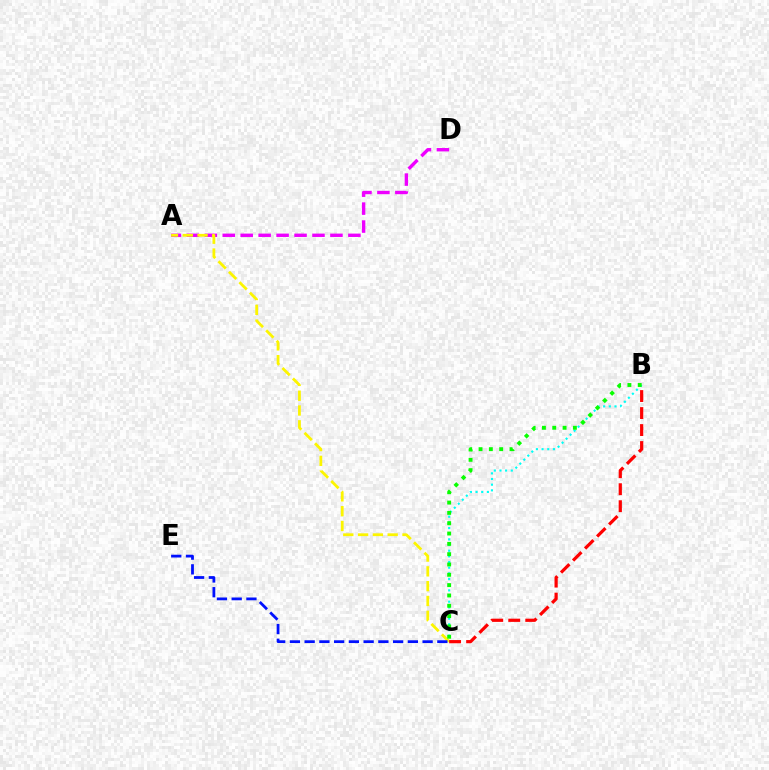{('A', 'D'): [{'color': '#ee00ff', 'line_style': 'dashed', 'thickness': 2.44}], ('B', 'C'): [{'color': '#00fff6', 'line_style': 'dotted', 'thickness': 1.54}, {'color': '#ff0000', 'line_style': 'dashed', 'thickness': 2.31}, {'color': '#08ff00', 'line_style': 'dotted', 'thickness': 2.8}], ('A', 'C'): [{'color': '#fcf500', 'line_style': 'dashed', 'thickness': 2.01}], ('C', 'E'): [{'color': '#0010ff', 'line_style': 'dashed', 'thickness': 2.0}]}